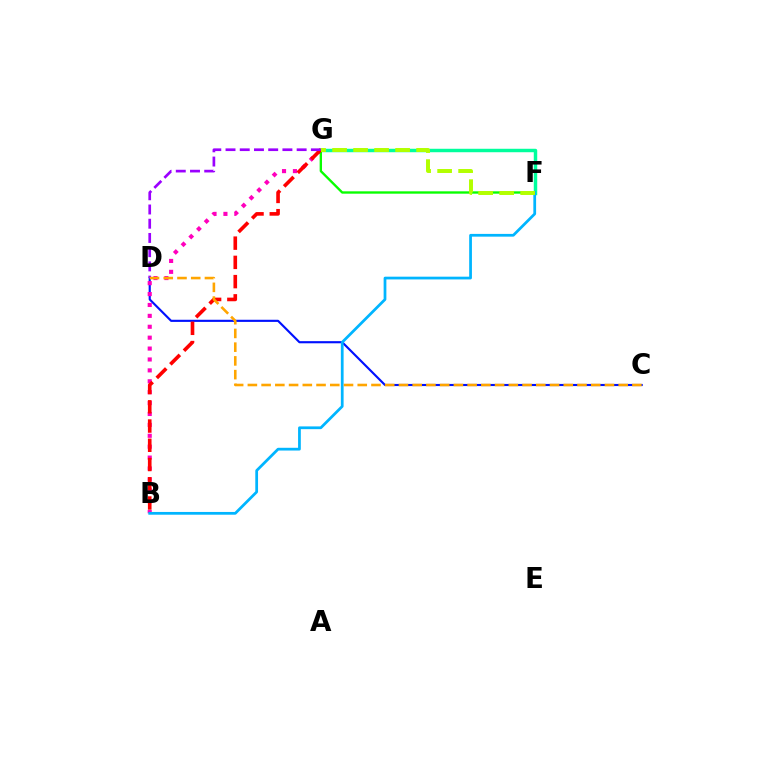{('C', 'D'): [{'color': '#0010ff', 'line_style': 'solid', 'thickness': 1.54}, {'color': '#ffa500', 'line_style': 'dashed', 'thickness': 1.87}], ('B', 'G'): [{'color': '#ff00bd', 'line_style': 'dotted', 'thickness': 2.96}, {'color': '#ff0000', 'line_style': 'dashed', 'thickness': 2.61}], ('F', 'G'): [{'color': '#00ff9d', 'line_style': 'solid', 'thickness': 2.49}, {'color': '#08ff00', 'line_style': 'solid', 'thickness': 1.7}, {'color': '#b3ff00', 'line_style': 'dashed', 'thickness': 2.85}], ('B', 'F'): [{'color': '#00b5ff', 'line_style': 'solid', 'thickness': 1.98}], ('D', 'G'): [{'color': '#9b00ff', 'line_style': 'dashed', 'thickness': 1.93}]}